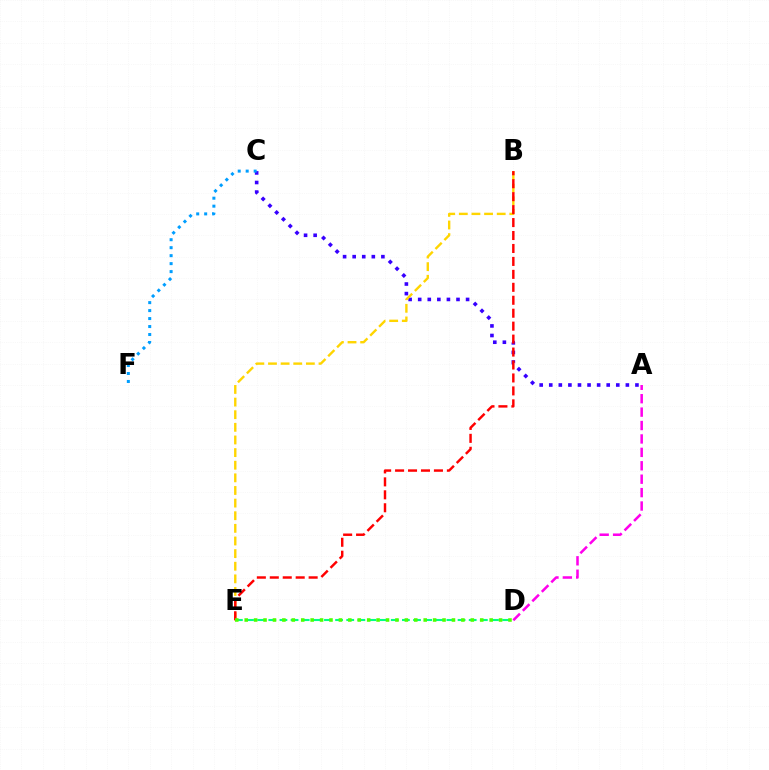{('A', 'C'): [{'color': '#3700ff', 'line_style': 'dotted', 'thickness': 2.6}], ('C', 'F'): [{'color': '#009eff', 'line_style': 'dotted', 'thickness': 2.17}], ('A', 'D'): [{'color': '#ff00ed', 'line_style': 'dashed', 'thickness': 1.82}], ('D', 'E'): [{'color': '#00ff86', 'line_style': 'dashed', 'thickness': 1.51}, {'color': '#4fff00', 'line_style': 'dotted', 'thickness': 2.56}], ('B', 'E'): [{'color': '#ffd500', 'line_style': 'dashed', 'thickness': 1.72}, {'color': '#ff0000', 'line_style': 'dashed', 'thickness': 1.76}]}